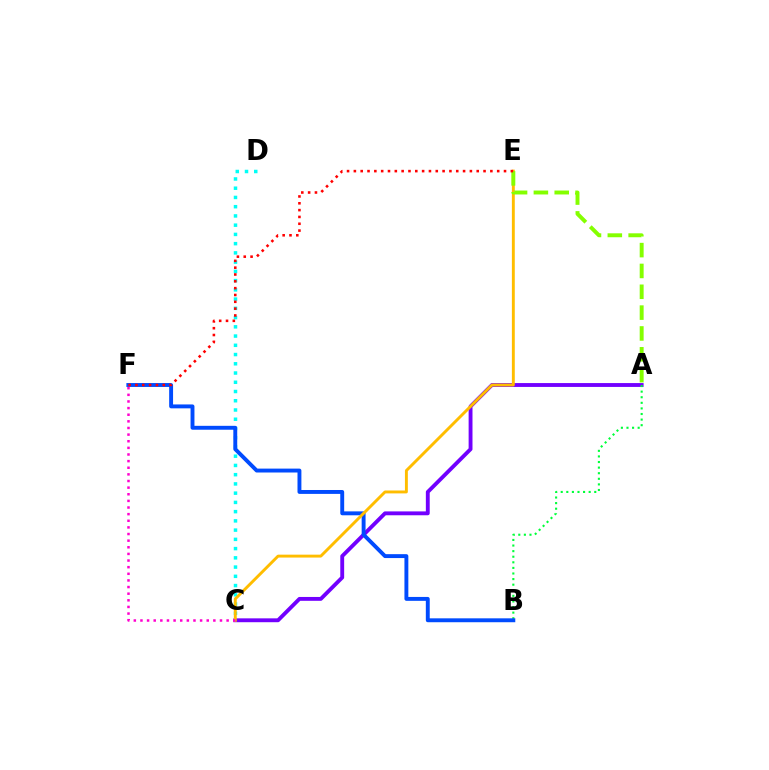{('A', 'C'): [{'color': '#7200ff', 'line_style': 'solid', 'thickness': 2.78}], ('C', 'D'): [{'color': '#00fff6', 'line_style': 'dotted', 'thickness': 2.51}], ('A', 'B'): [{'color': '#00ff39', 'line_style': 'dotted', 'thickness': 1.52}], ('B', 'F'): [{'color': '#004bff', 'line_style': 'solid', 'thickness': 2.81}], ('C', 'E'): [{'color': '#ffbd00', 'line_style': 'solid', 'thickness': 2.09}], ('A', 'E'): [{'color': '#84ff00', 'line_style': 'dashed', 'thickness': 2.83}], ('E', 'F'): [{'color': '#ff0000', 'line_style': 'dotted', 'thickness': 1.85}], ('C', 'F'): [{'color': '#ff00cf', 'line_style': 'dotted', 'thickness': 1.8}]}